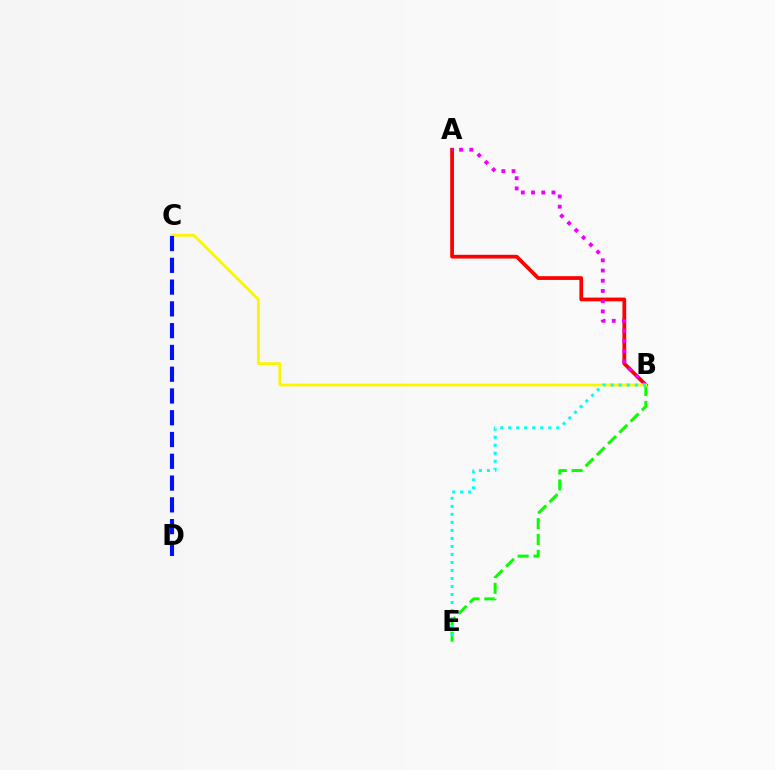{('A', 'B'): [{'color': '#ff0000', 'line_style': 'solid', 'thickness': 2.69}, {'color': '#ee00ff', 'line_style': 'dotted', 'thickness': 2.78}], ('B', 'E'): [{'color': '#08ff00', 'line_style': 'dashed', 'thickness': 2.16}, {'color': '#00fff6', 'line_style': 'dotted', 'thickness': 2.18}], ('B', 'C'): [{'color': '#fcf500', 'line_style': 'solid', 'thickness': 2.0}], ('C', 'D'): [{'color': '#0010ff', 'line_style': 'dashed', 'thickness': 2.96}]}